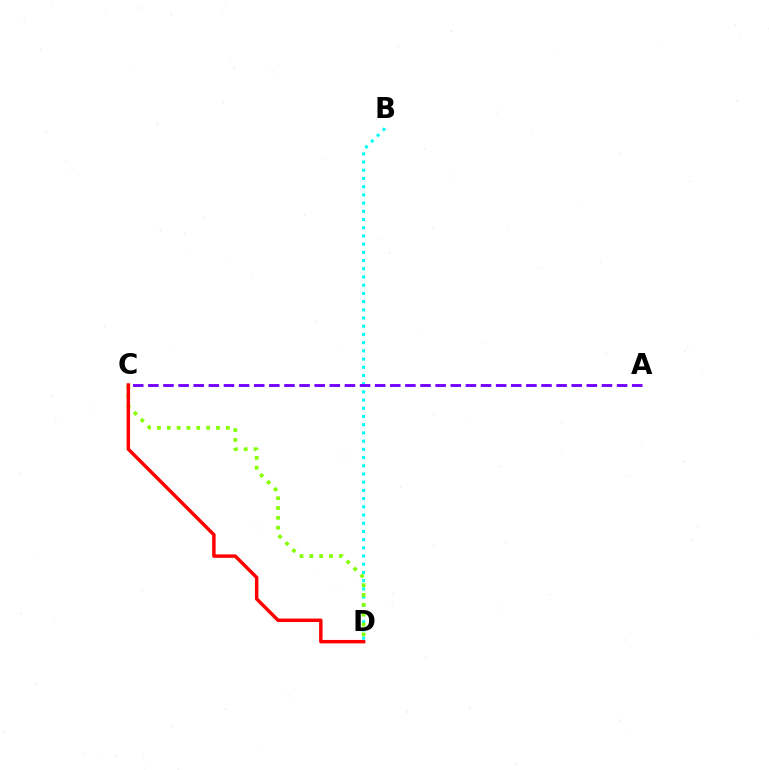{('B', 'D'): [{'color': '#00fff6', 'line_style': 'dotted', 'thickness': 2.23}], ('A', 'C'): [{'color': '#7200ff', 'line_style': 'dashed', 'thickness': 2.05}], ('C', 'D'): [{'color': '#84ff00', 'line_style': 'dotted', 'thickness': 2.67}, {'color': '#ff0000', 'line_style': 'solid', 'thickness': 2.49}]}